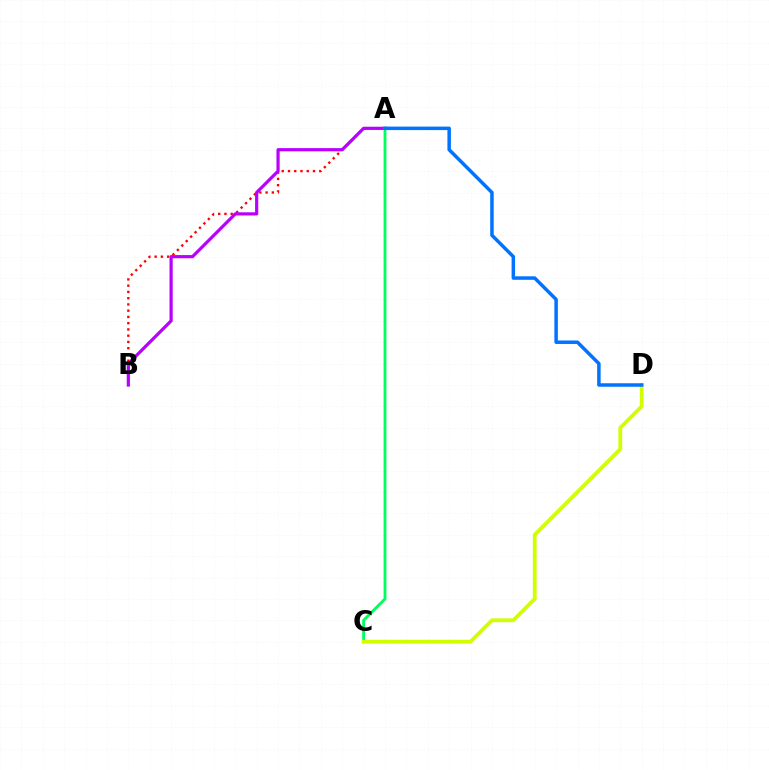{('A', 'B'): [{'color': '#ff0000', 'line_style': 'dotted', 'thickness': 1.7}, {'color': '#b900ff', 'line_style': 'solid', 'thickness': 2.3}], ('A', 'C'): [{'color': '#00ff5c', 'line_style': 'solid', 'thickness': 2.04}], ('C', 'D'): [{'color': '#d1ff00', 'line_style': 'solid', 'thickness': 2.74}], ('A', 'D'): [{'color': '#0074ff', 'line_style': 'solid', 'thickness': 2.52}]}